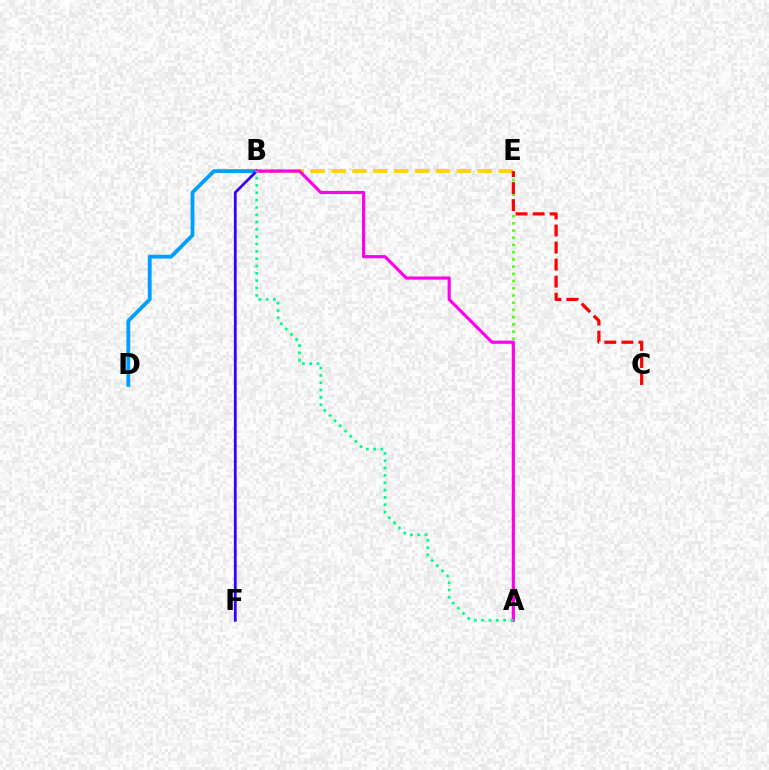{('A', 'E'): [{'color': '#4fff00', 'line_style': 'dotted', 'thickness': 1.96}], ('B', 'D'): [{'color': '#009eff', 'line_style': 'solid', 'thickness': 2.74}], ('B', 'F'): [{'color': '#3700ff', 'line_style': 'solid', 'thickness': 2.01}], ('B', 'E'): [{'color': '#ffd500', 'line_style': 'dashed', 'thickness': 2.84}], ('C', 'E'): [{'color': '#ff0000', 'line_style': 'dashed', 'thickness': 2.32}], ('A', 'B'): [{'color': '#ff00ed', 'line_style': 'solid', 'thickness': 2.28}, {'color': '#00ff86', 'line_style': 'dotted', 'thickness': 1.99}]}